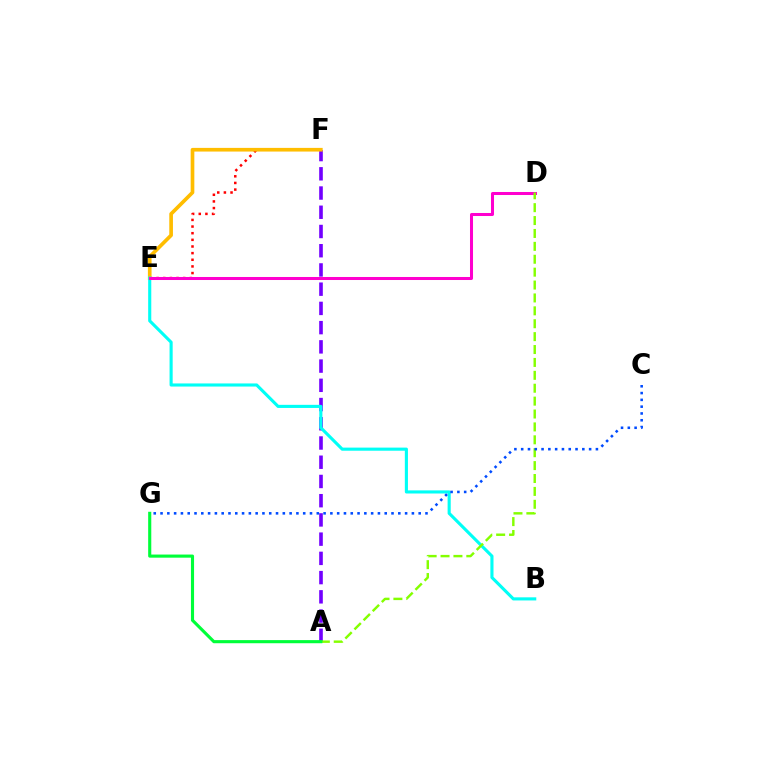{('E', 'F'): [{'color': '#ff0000', 'line_style': 'dotted', 'thickness': 1.81}, {'color': '#ffbd00', 'line_style': 'solid', 'thickness': 2.64}], ('A', 'F'): [{'color': '#7200ff', 'line_style': 'dashed', 'thickness': 2.61}], ('B', 'E'): [{'color': '#00fff6', 'line_style': 'solid', 'thickness': 2.24}], ('D', 'E'): [{'color': '#ff00cf', 'line_style': 'solid', 'thickness': 2.18}], ('A', 'D'): [{'color': '#84ff00', 'line_style': 'dashed', 'thickness': 1.75}], ('C', 'G'): [{'color': '#004bff', 'line_style': 'dotted', 'thickness': 1.85}], ('A', 'G'): [{'color': '#00ff39', 'line_style': 'solid', 'thickness': 2.25}]}